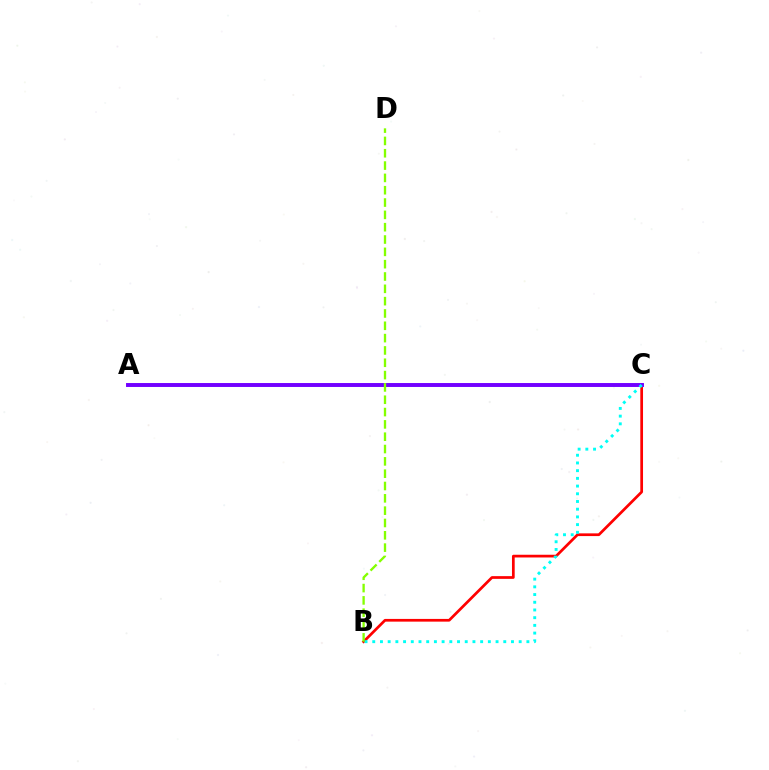{('B', 'C'): [{'color': '#ff0000', 'line_style': 'solid', 'thickness': 1.96}, {'color': '#00fff6', 'line_style': 'dotted', 'thickness': 2.09}], ('A', 'C'): [{'color': '#7200ff', 'line_style': 'solid', 'thickness': 2.83}], ('B', 'D'): [{'color': '#84ff00', 'line_style': 'dashed', 'thickness': 1.67}]}